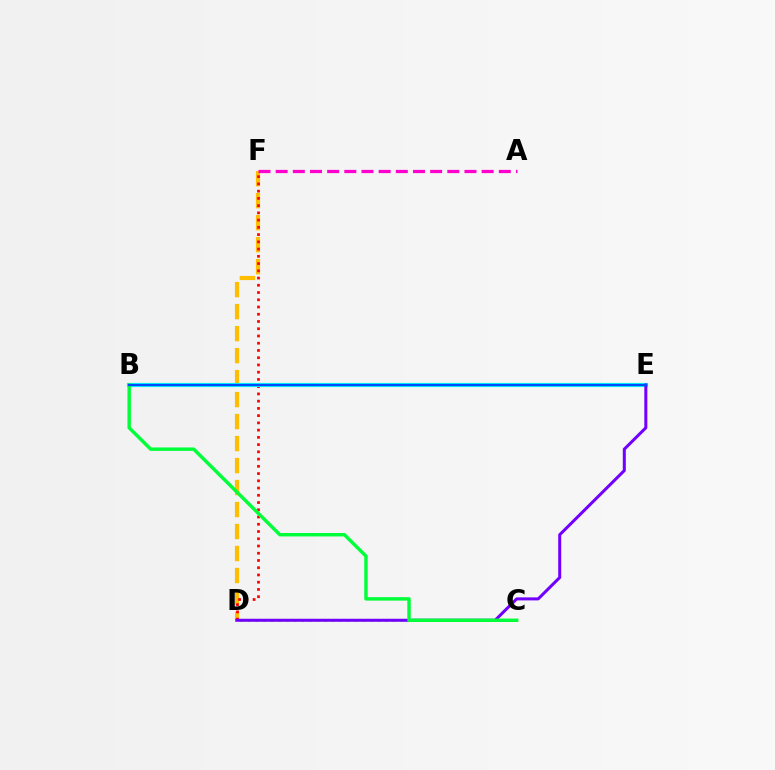{('D', 'F'): [{'color': '#ffbd00', 'line_style': 'dashed', 'thickness': 2.99}, {'color': '#ff0000', 'line_style': 'dotted', 'thickness': 1.97}], ('C', 'D'): [{'color': '#84ff00', 'line_style': 'dotted', 'thickness': 2.07}], ('B', 'E'): [{'color': '#00fff6', 'line_style': 'solid', 'thickness': 2.98}, {'color': '#004bff', 'line_style': 'solid', 'thickness': 1.62}], ('D', 'E'): [{'color': '#7200ff', 'line_style': 'solid', 'thickness': 2.18}], ('B', 'C'): [{'color': '#00ff39', 'line_style': 'solid', 'thickness': 2.47}], ('A', 'F'): [{'color': '#ff00cf', 'line_style': 'dashed', 'thickness': 2.33}]}